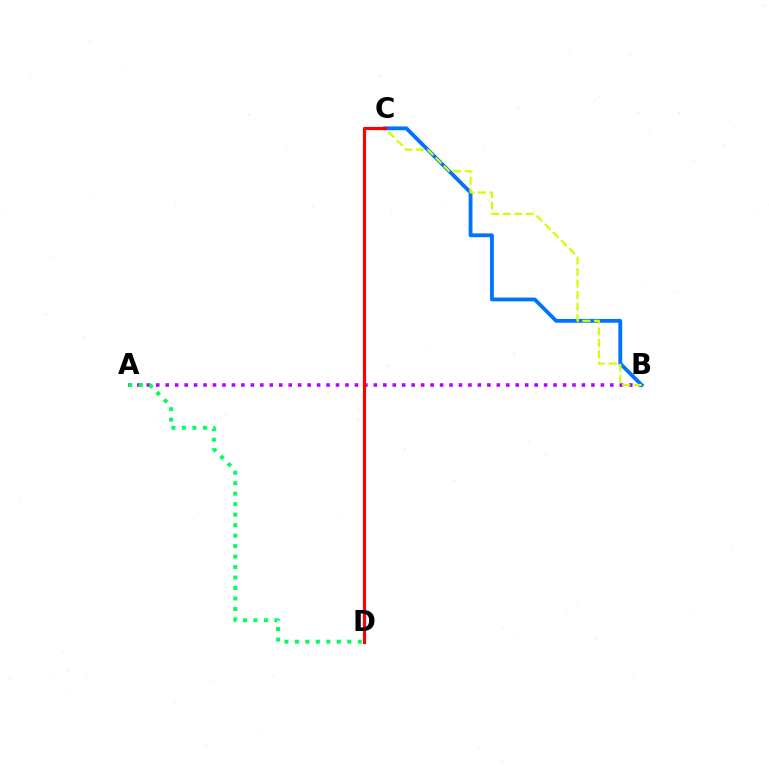{('A', 'B'): [{'color': '#b900ff', 'line_style': 'dotted', 'thickness': 2.57}], ('B', 'C'): [{'color': '#0074ff', 'line_style': 'solid', 'thickness': 2.75}, {'color': '#d1ff00', 'line_style': 'dashed', 'thickness': 1.57}], ('A', 'D'): [{'color': '#00ff5c', 'line_style': 'dotted', 'thickness': 2.85}], ('C', 'D'): [{'color': '#ff0000', 'line_style': 'solid', 'thickness': 2.3}]}